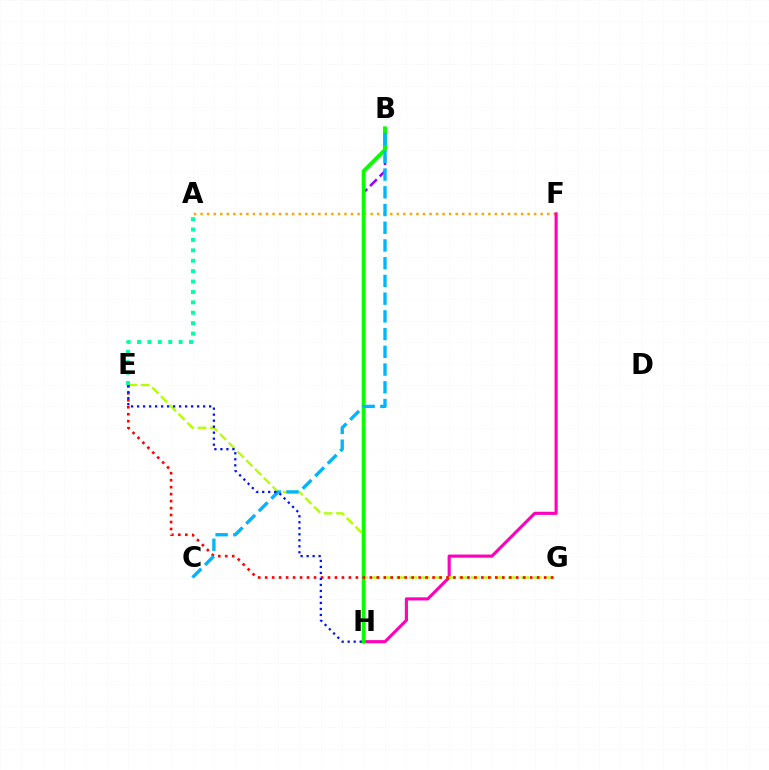{('A', 'F'): [{'color': '#ffa500', 'line_style': 'dotted', 'thickness': 1.78}], ('F', 'H'): [{'color': '#ff00bd', 'line_style': 'solid', 'thickness': 2.24}], ('E', 'G'): [{'color': '#b3ff00', 'line_style': 'dashed', 'thickness': 1.69}, {'color': '#ff0000', 'line_style': 'dotted', 'thickness': 1.89}], ('A', 'E'): [{'color': '#00ff9d', 'line_style': 'dotted', 'thickness': 2.83}], ('B', 'H'): [{'color': '#9b00ff', 'line_style': 'dashed', 'thickness': 1.85}, {'color': '#08ff00', 'line_style': 'solid', 'thickness': 2.76}], ('B', 'C'): [{'color': '#00b5ff', 'line_style': 'dashed', 'thickness': 2.41}], ('E', 'H'): [{'color': '#0010ff', 'line_style': 'dotted', 'thickness': 1.63}]}